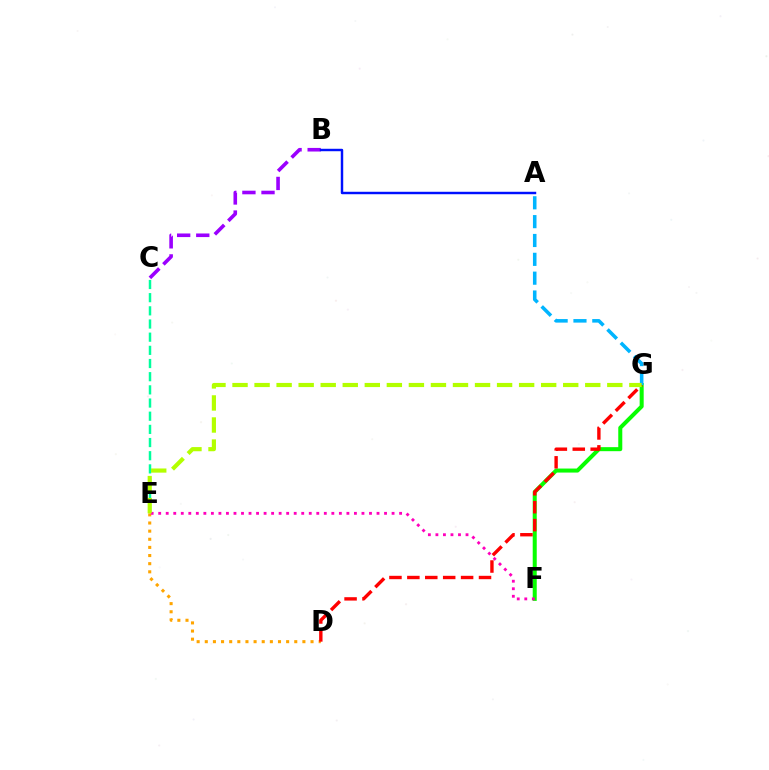{('C', 'E'): [{'color': '#00ff9d', 'line_style': 'dashed', 'thickness': 1.79}], ('B', 'C'): [{'color': '#9b00ff', 'line_style': 'dashed', 'thickness': 2.59}], ('D', 'E'): [{'color': '#ffa500', 'line_style': 'dotted', 'thickness': 2.21}], ('F', 'G'): [{'color': '#08ff00', 'line_style': 'solid', 'thickness': 2.9}], ('E', 'F'): [{'color': '#ff00bd', 'line_style': 'dotted', 'thickness': 2.05}], ('A', 'B'): [{'color': '#0010ff', 'line_style': 'solid', 'thickness': 1.76}], ('A', 'G'): [{'color': '#00b5ff', 'line_style': 'dashed', 'thickness': 2.56}], ('D', 'G'): [{'color': '#ff0000', 'line_style': 'dashed', 'thickness': 2.43}], ('E', 'G'): [{'color': '#b3ff00', 'line_style': 'dashed', 'thickness': 2.99}]}